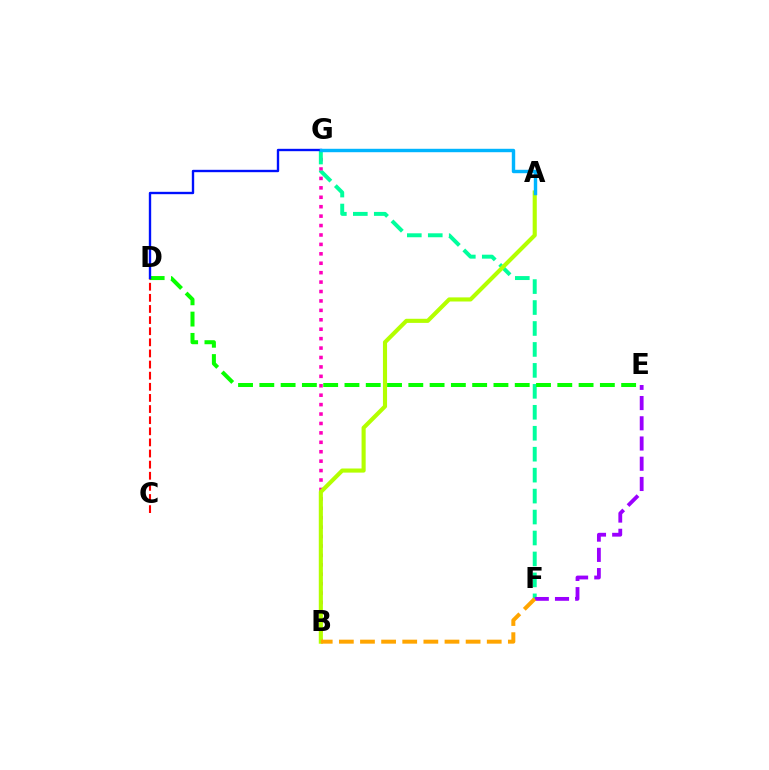{('B', 'G'): [{'color': '#ff00bd', 'line_style': 'dotted', 'thickness': 2.56}], ('F', 'G'): [{'color': '#00ff9d', 'line_style': 'dashed', 'thickness': 2.85}], ('D', 'E'): [{'color': '#08ff00', 'line_style': 'dashed', 'thickness': 2.89}], ('C', 'D'): [{'color': '#ff0000', 'line_style': 'dashed', 'thickness': 1.51}], ('D', 'G'): [{'color': '#0010ff', 'line_style': 'solid', 'thickness': 1.71}], ('A', 'B'): [{'color': '#b3ff00', 'line_style': 'solid', 'thickness': 2.96}], ('E', 'F'): [{'color': '#9b00ff', 'line_style': 'dashed', 'thickness': 2.75}], ('A', 'G'): [{'color': '#00b5ff', 'line_style': 'solid', 'thickness': 2.46}], ('B', 'F'): [{'color': '#ffa500', 'line_style': 'dashed', 'thickness': 2.87}]}